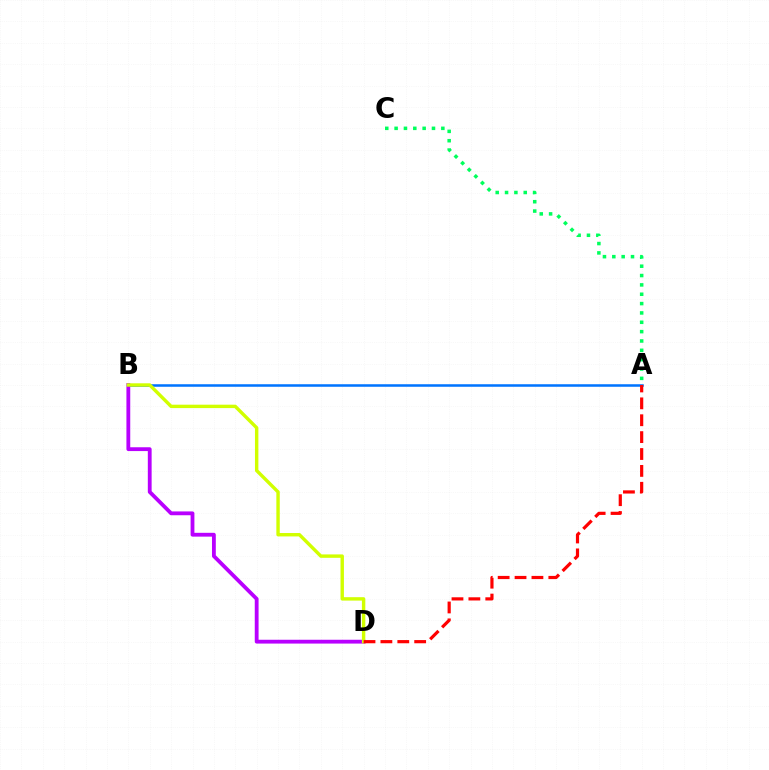{('A', 'B'): [{'color': '#0074ff', 'line_style': 'solid', 'thickness': 1.82}], ('B', 'D'): [{'color': '#b900ff', 'line_style': 'solid', 'thickness': 2.75}, {'color': '#d1ff00', 'line_style': 'solid', 'thickness': 2.45}], ('A', 'C'): [{'color': '#00ff5c', 'line_style': 'dotted', 'thickness': 2.54}], ('A', 'D'): [{'color': '#ff0000', 'line_style': 'dashed', 'thickness': 2.29}]}